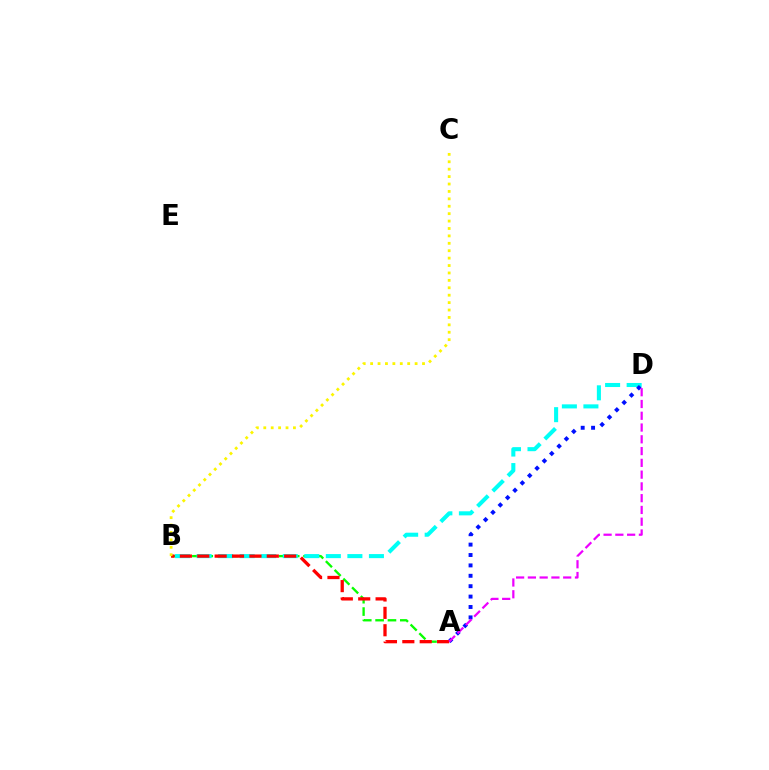{('A', 'B'): [{'color': '#08ff00', 'line_style': 'dashed', 'thickness': 1.68}, {'color': '#ff0000', 'line_style': 'dashed', 'thickness': 2.36}], ('B', 'D'): [{'color': '#00fff6', 'line_style': 'dashed', 'thickness': 2.93}], ('A', 'D'): [{'color': '#0010ff', 'line_style': 'dotted', 'thickness': 2.82}, {'color': '#ee00ff', 'line_style': 'dashed', 'thickness': 1.6}], ('B', 'C'): [{'color': '#fcf500', 'line_style': 'dotted', 'thickness': 2.01}]}